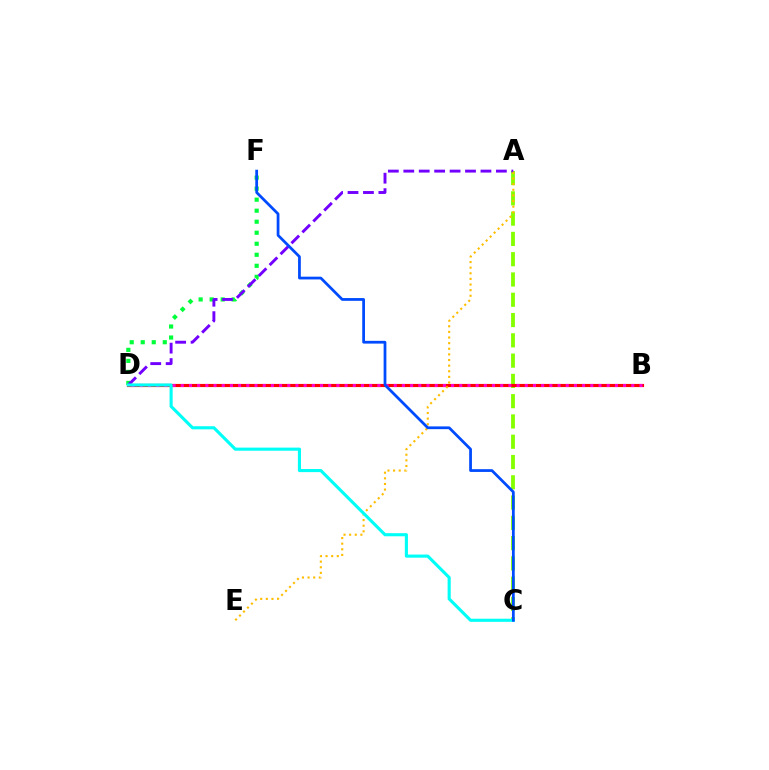{('A', 'C'): [{'color': '#84ff00', 'line_style': 'dashed', 'thickness': 2.76}], ('B', 'D'): [{'color': '#ff0000', 'line_style': 'solid', 'thickness': 2.26}, {'color': '#ff00cf', 'line_style': 'dotted', 'thickness': 2.23}], ('D', 'F'): [{'color': '#00ff39', 'line_style': 'dotted', 'thickness': 2.99}], ('A', 'D'): [{'color': '#7200ff', 'line_style': 'dashed', 'thickness': 2.1}], ('A', 'E'): [{'color': '#ffbd00', 'line_style': 'dotted', 'thickness': 1.53}], ('C', 'D'): [{'color': '#00fff6', 'line_style': 'solid', 'thickness': 2.24}], ('C', 'F'): [{'color': '#004bff', 'line_style': 'solid', 'thickness': 1.99}]}